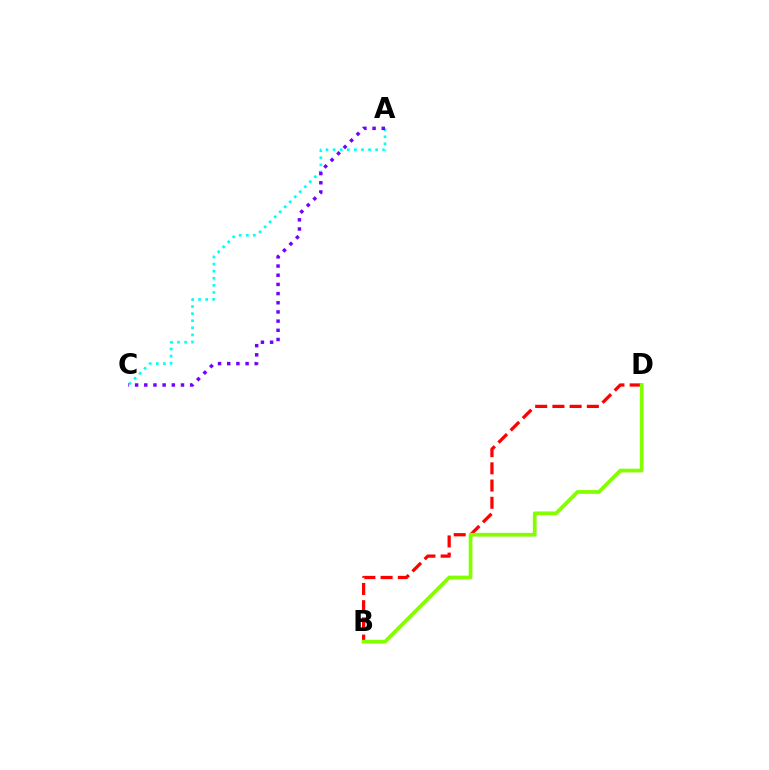{('A', 'C'): [{'color': '#00fff6', 'line_style': 'dotted', 'thickness': 1.93}, {'color': '#7200ff', 'line_style': 'dotted', 'thickness': 2.49}], ('B', 'D'): [{'color': '#ff0000', 'line_style': 'dashed', 'thickness': 2.34}, {'color': '#84ff00', 'line_style': 'solid', 'thickness': 2.7}]}